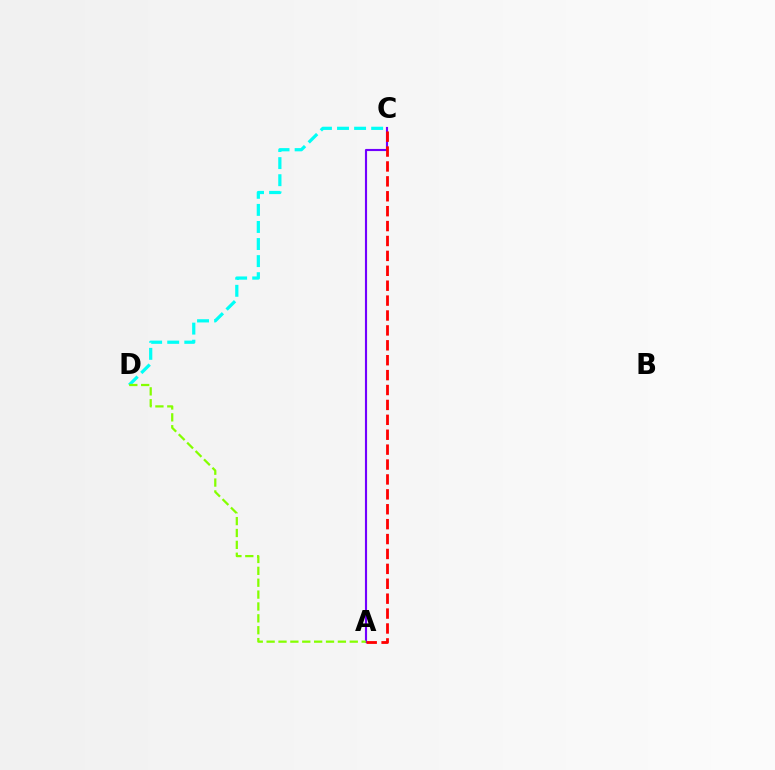{('C', 'D'): [{'color': '#00fff6', 'line_style': 'dashed', 'thickness': 2.32}], ('A', 'C'): [{'color': '#7200ff', 'line_style': 'solid', 'thickness': 1.53}, {'color': '#ff0000', 'line_style': 'dashed', 'thickness': 2.02}], ('A', 'D'): [{'color': '#84ff00', 'line_style': 'dashed', 'thickness': 1.61}]}